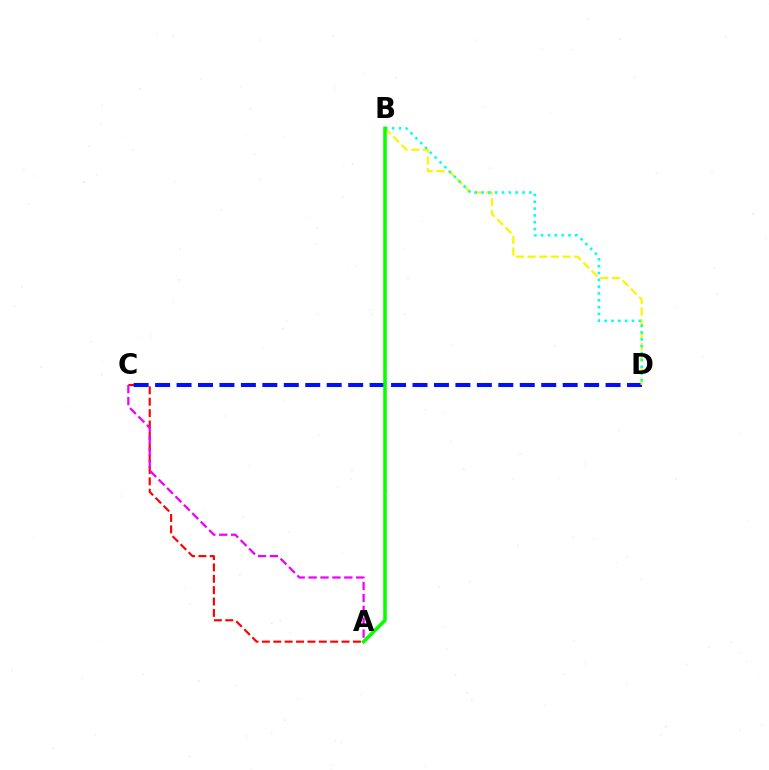{('A', 'C'): [{'color': '#ff0000', 'line_style': 'dashed', 'thickness': 1.55}, {'color': '#ee00ff', 'line_style': 'dashed', 'thickness': 1.62}], ('C', 'D'): [{'color': '#0010ff', 'line_style': 'dashed', 'thickness': 2.91}], ('B', 'D'): [{'color': '#fcf500', 'line_style': 'dashed', 'thickness': 1.58}, {'color': '#00fff6', 'line_style': 'dotted', 'thickness': 1.85}], ('A', 'B'): [{'color': '#08ff00', 'line_style': 'solid', 'thickness': 2.56}]}